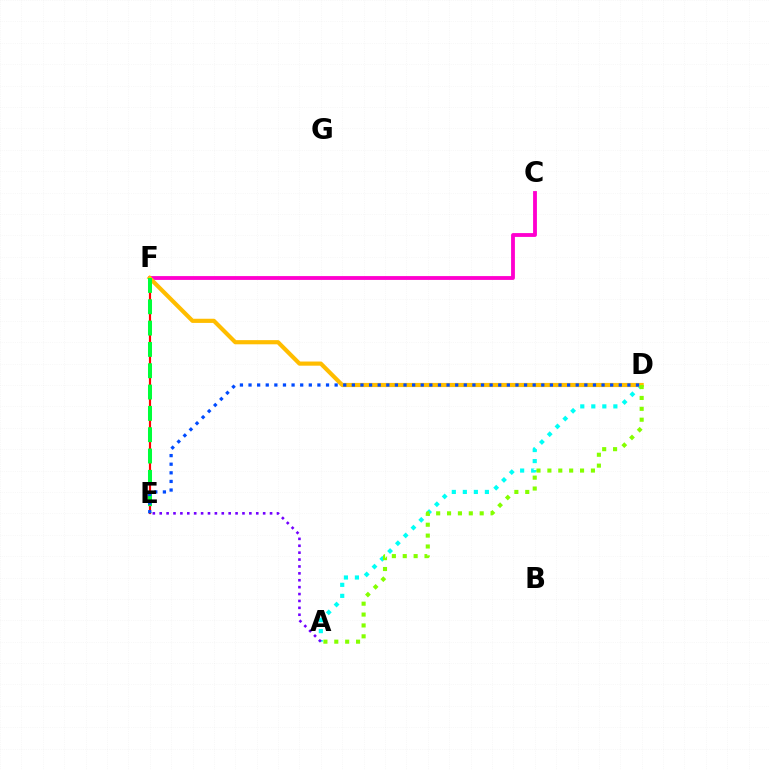{('A', 'D'): [{'color': '#00fff6', 'line_style': 'dotted', 'thickness': 3.0}, {'color': '#84ff00', 'line_style': 'dotted', 'thickness': 2.96}], ('C', 'F'): [{'color': '#ff00cf', 'line_style': 'solid', 'thickness': 2.75}], ('A', 'E'): [{'color': '#7200ff', 'line_style': 'dotted', 'thickness': 1.87}], ('E', 'F'): [{'color': '#ff0000', 'line_style': 'solid', 'thickness': 1.56}, {'color': '#00ff39', 'line_style': 'dashed', 'thickness': 2.9}], ('D', 'F'): [{'color': '#ffbd00', 'line_style': 'solid', 'thickness': 2.99}], ('D', 'E'): [{'color': '#004bff', 'line_style': 'dotted', 'thickness': 2.34}]}